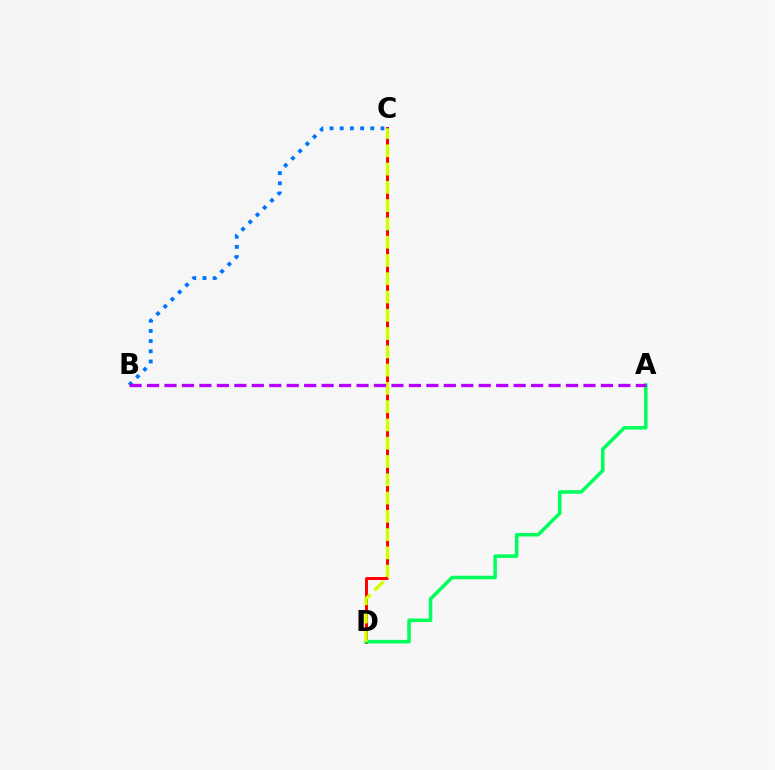{('C', 'D'): [{'color': '#ff0000', 'line_style': 'solid', 'thickness': 2.14}, {'color': '#d1ff00', 'line_style': 'dashed', 'thickness': 2.48}], ('B', 'C'): [{'color': '#0074ff', 'line_style': 'dotted', 'thickness': 2.77}], ('A', 'D'): [{'color': '#00ff5c', 'line_style': 'solid', 'thickness': 2.55}], ('A', 'B'): [{'color': '#b900ff', 'line_style': 'dashed', 'thickness': 2.37}]}